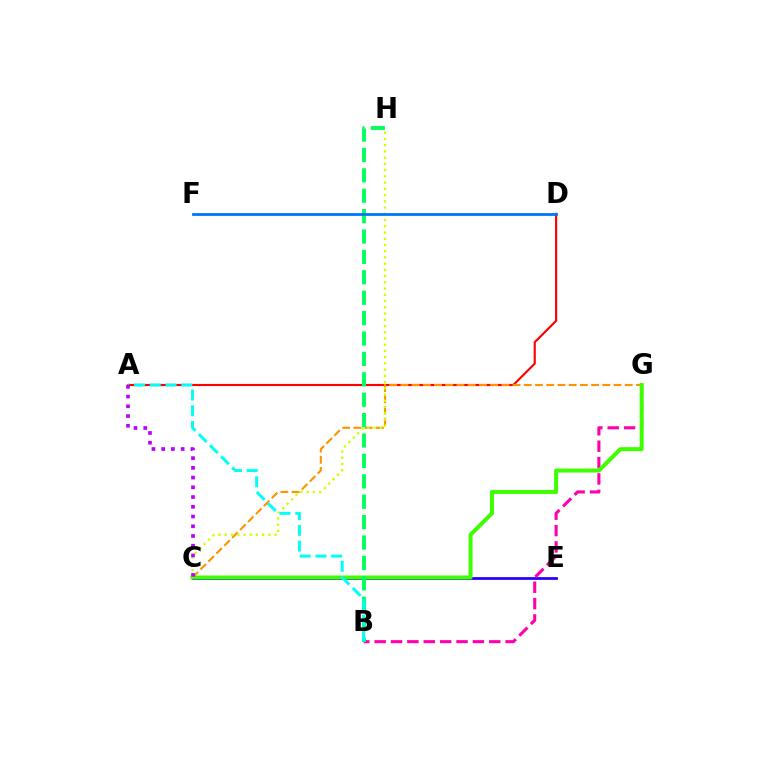{('C', 'E'): [{'color': '#2500ff', 'line_style': 'solid', 'thickness': 1.99}], ('B', 'G'): [{'color': '#ff00ac', 'line_style': 'dashed', 'thickness': 2.22}], ('A', 'D'): [{'color': '#ff0000', 'line_style': 'solid', 'thickness': 1.54}], ('C', 'G'): [{'color': '#ff9400', 'line_style': 'dashed', 'thickness': 1.52}, {'color': '#3dff00', 'line_style': 'solid', 'thickness': 2.88}], ('C', 'H'): [{'color': '#d1ff00', 'line_style': 'dotted', 'thickness': 1.69}], ('B', 'H'): [{'color': '#00ff5c', 'line_style': 'dashed', 'thickness': 2.77}], ('A', 'B'): [{'color': '#00fff6', 'line_style': 'dashed', 'thickness': 2.14}], ('D', 'F'): [{'color': '#0074ff', 'line_style': 'solid', 'thickness': 1.99}], ('A', 'C'): [{'color': '#b900ff', 'line_style': 'dotted', 'thickness': 2.64}]}